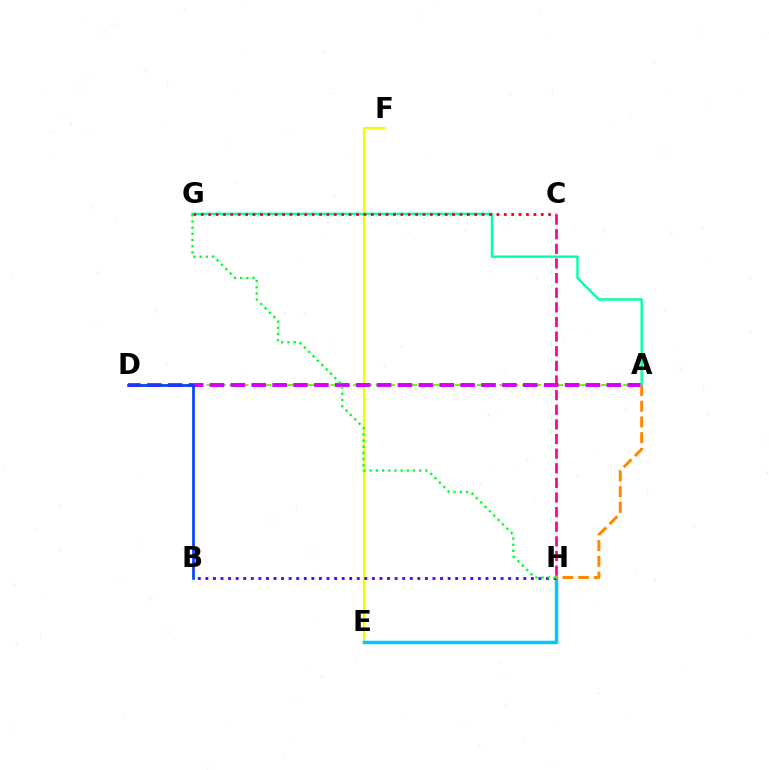{('A', 'D'): [{'color': '#66ff00', 'line_style': 'dashed', 'thickness': 1.53}, {'color': '#d600ff', 'line_style': 'dashed', 'thickness': 2.84}], ('E', 'F'): [{'color': '#eeff00', 'line_style': 'solid', 'thickness': 1.6}], ('A', 'G'): [{'color': '#00ffaf', 'line_style': 'solid', 'thickness': 1.73}], ('B', 'D'): [{'color': '#003fff', 'line_style': 'solid', 'thickness': 1.91}], ('E', 'H'): [{'color': '#00c7ff', 'line_style': 'solid', 'thickness': 2.51}], ('B', 'H'): [{'color': '#4f00ff', 'line_style': 'dotted', 'thickness': 2.06}], ('C', 'G'): [{'color': '#ff0000', 'line_style': 'dotted', 'thickness': 2.01}], ('C', 'H'): [{'color': '#ff00a0', 'line_style': 'dashed', 'thickness': 1.99}], ('A', 'H'): [{'color': '#ff8800', 'line_style': 'dashed', 'thickness': 2.13}], ('G', 'H'): [{'color': '#00ff27', 'line_style': 'dotted', 'thickness': 1.68}]}